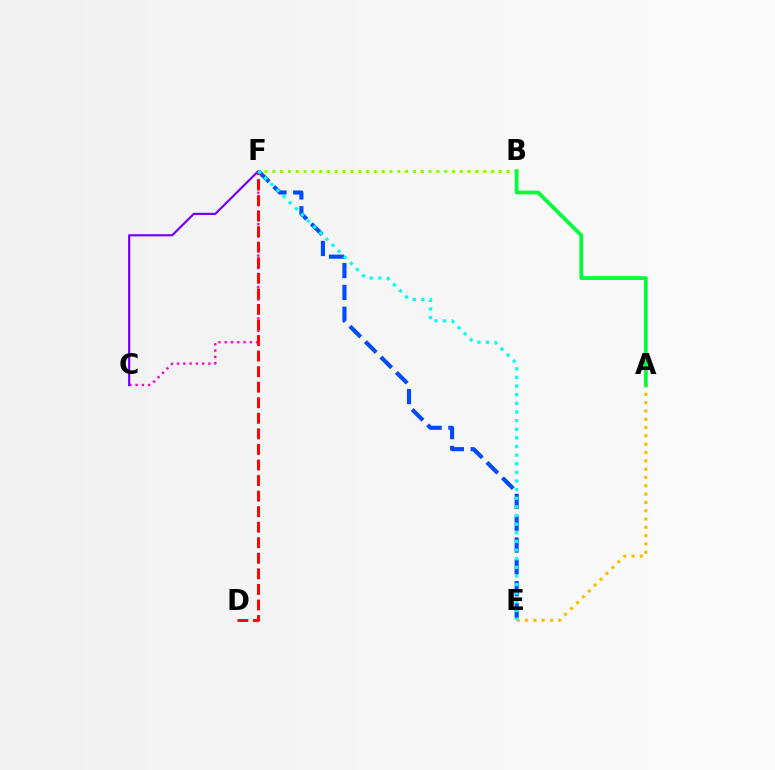{('C', 'F'): [{'color': '#ff00cf', 'line_style': 'dotted', 'thickness': 1.71}, {'color': '#7200ff', 'line_style': 'solid', 'thickness': 1.57}], ('E', 'F'): [{'color': '#004bff', 'line_style': 'dashed', 'thickness': 2.97}, {'color': '#00fff6', 'line_style': 'dotted', 'thickness': 2.34}], ('D', 'F'): [{'color': '#ff0000', 'line_style': 'dashed', 'thickness': 2.11}], ('B', 'F'): [{'color': '#84ff00', 'line_style': 'dotted', 'thickness': 2.12}], ('A', 'E'): [{'color': '#ffbd00', 'line_style': 'dotted', 'thickness': 2.26}], ('A', 'B'): [{'color': '#00ff39', 'line_style': 'solid', 'thickness': 2.69}]}